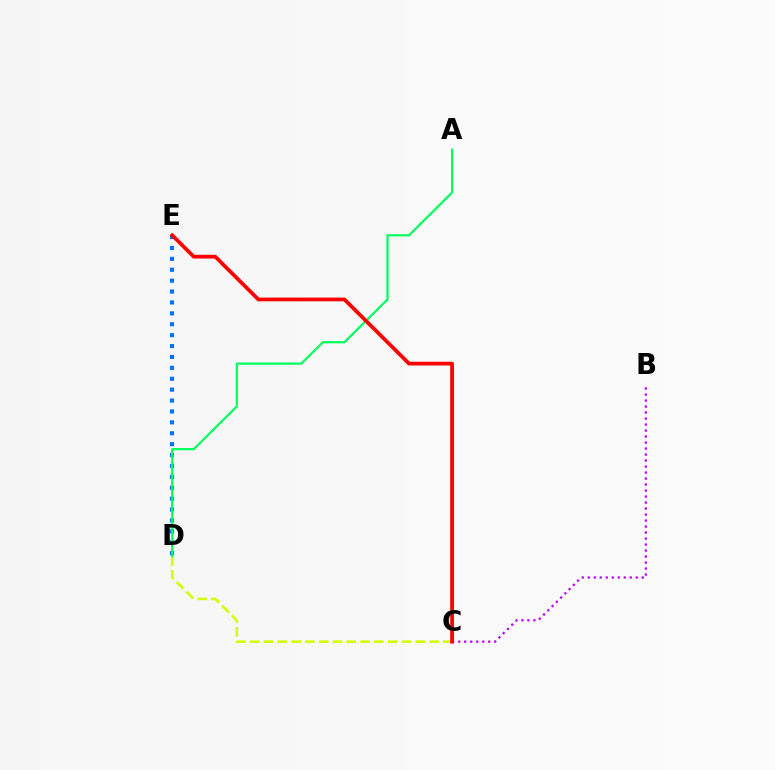{('D', 'E'): [{'color': '#0074ff', 'line_style': 'dotted', 'thickness': 2.96}], ('B', 'C'): [{'color': '#b900ff', 'line_style': 'dotted', 'thickness': 1.63}], ('C', 'D'): [{'color': '#d1ff00', 'line_style': 'dashed', 'thickness': 1.88}], ('A', 'D'): [{'color': '#00ff5c', 'line_style': 'solid', 'thickness': 1.6}], ('C', 'E'): [{'color': '#ff0000', 'line_style': 'solid', 'thickness': 2.7}]}